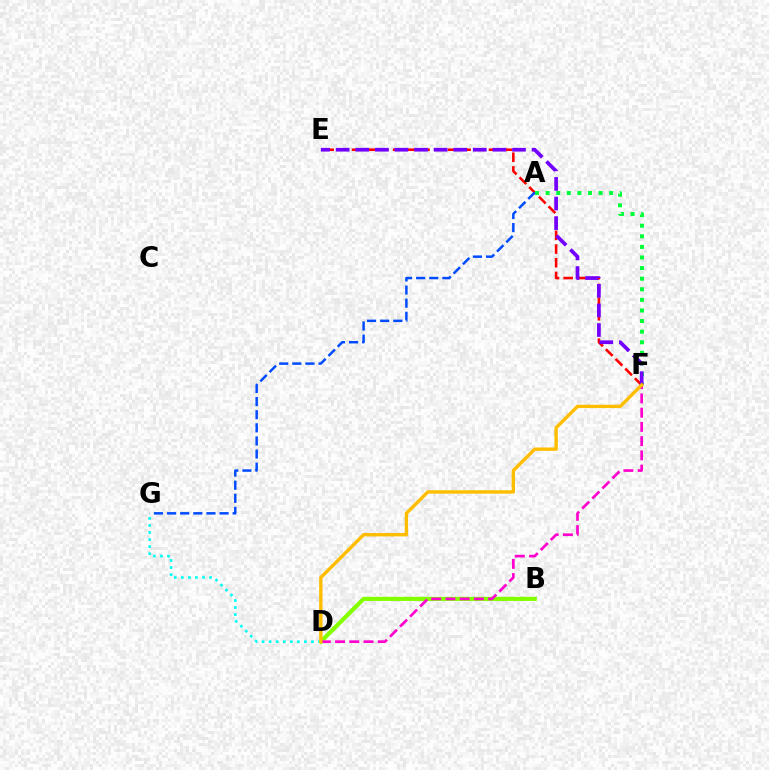{('E', 'F'): [{'color': '#ff0000', 'line_style': 'dashed', 'thickness': 1.86}, {'color': '#7200ff', 'line_style': 'dashed', 'thickness': 2.66}], ('A', 'F'): [{'color': '#00ff39', 'line_style': 'dotted', 'thickness': 2.88}], ('B', 'D'): [{'color': '#84ff00', 'line_style': 'solid', 'thickness': 2.99}], ('D', 'G'): [{'color': '#00fff6', 'line_style': 'dotted', 'thickness': 1.92}], ('A', 'G'): [{'color': '#004bff', 'line_style': 'dashed', 'thickness': 1.78}], ('D', 'F'): [{'color': '#ff00cf', 'line_style': 'dashed', 'thickness': 1.93}, {'color': '#ffbd00', 'line_style': 'solid', 'thickness': 2.43}]}